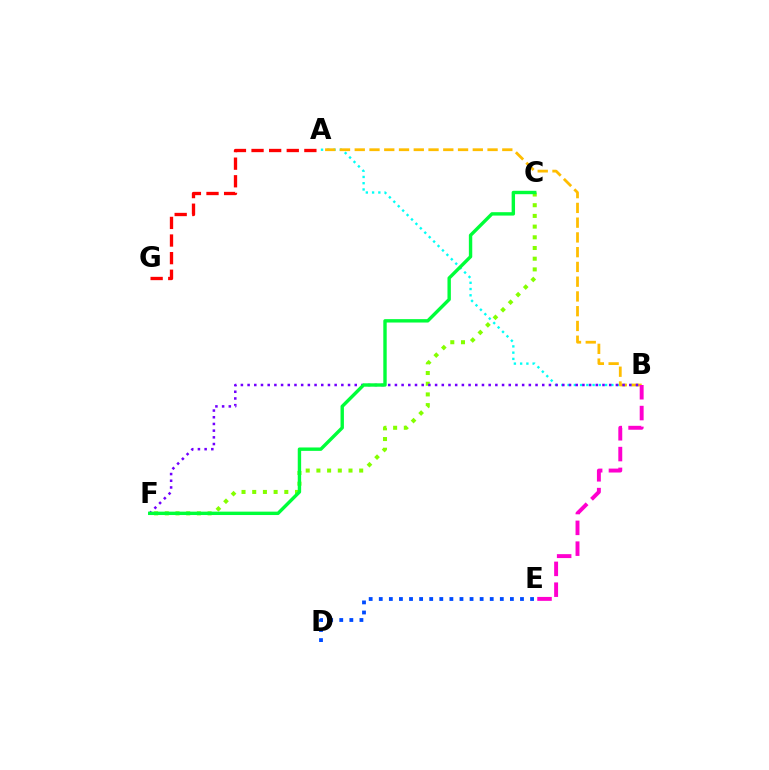{('A', 'B'): [{'color': '#00fff6', 'line_style': 'dotted', 'thickness': 1.7}, {'color': '#ffbd00', 'line_style': 'dashed', 'thickness': 2.0}], ('C', 'F'): [{'color': '#84ff00', 'line_style': 'dotted', 'thickness': 2.91}, {'color': '#00ff39', 'line_style': 'solid', 'thickness': 2.45}], ('D', 'E'): [{'color': '#004bff', 'line_style': 'dotted', 'thickness': 2.74}], ('B', 'F'): [{'color': '#7200ff', 'line_style': 'dotted', 'thickness': 1.82}], ('B', 'E'): [{'color': '#ff00cf', 'line_style': 'dashed', 'thickness': 2.83}], ('A', 'G'): [{'color': '#ff0000', 'line_style': 'dashed', 'thickness': 2.39}]}